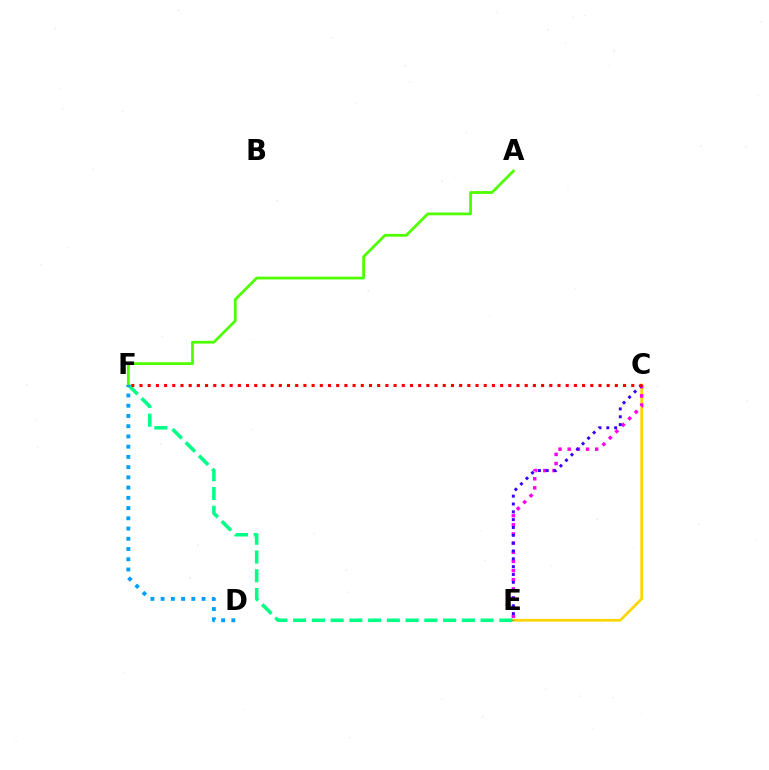{('C', 'E'): [{'color': '#ffd500', 'line_style': 'solid', 'thickness': 1.94}, {'color': '#ff00ed', 'line_style': 'dotted', 'thickness': 2.49}, {'color': '#3700ff', 'line_style': 'dotted', 'thickness': 2.13}], ('A', 'F'): [{'color': '#4fff00', 'line_style': 'solid', 'thickness': 2.0}], ('E', 'F'): [{'color': '#00ff86', 'line_style': 'dashed', 'thickness': 2.55}], ('C', 'F'): [{'color': '#ff0000', 'line_style': 'dotted', 'thickness': 2.23}], ('D', 'F'): [{'color': '#009eff', 'line_style': 'dotted', 'thickness': 2.78}]}